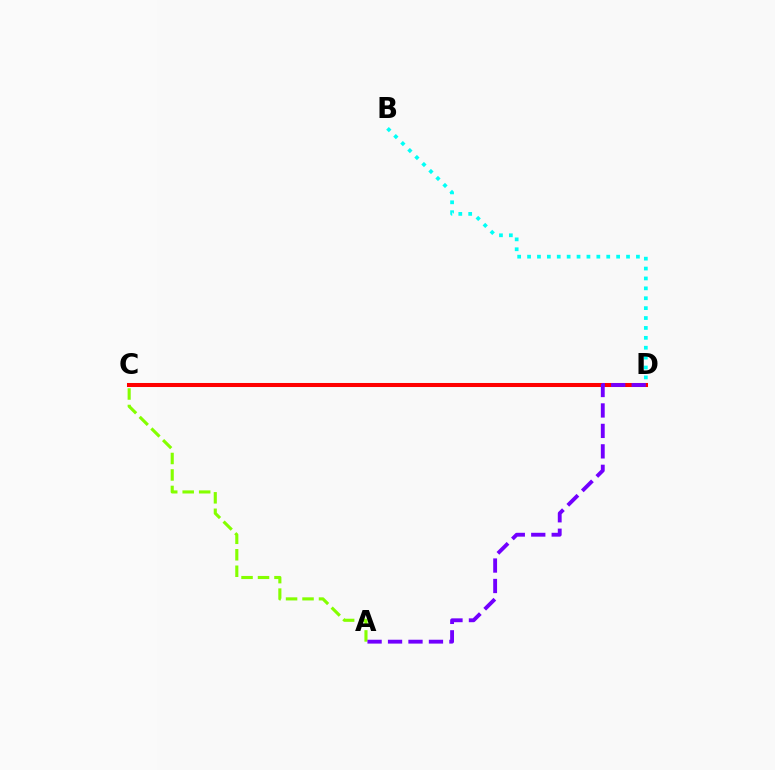{('C', 'D'): [{'color': '#ff0000', 'line_style': 'solid', 'thickness': 2.91}], ('A', 'C'): [{'color': '#84ff00', 'line_style': 'dashed', 'thickness': 2.24}], ('A', 'D'): [{'color': '#7200ff', 'line_style': 'dashed', 'thickness': 2.78}], ('B', 'D'): [{'color': '#00fff6', 'line_style': 'dotted', 'thickness': 2.69}]}